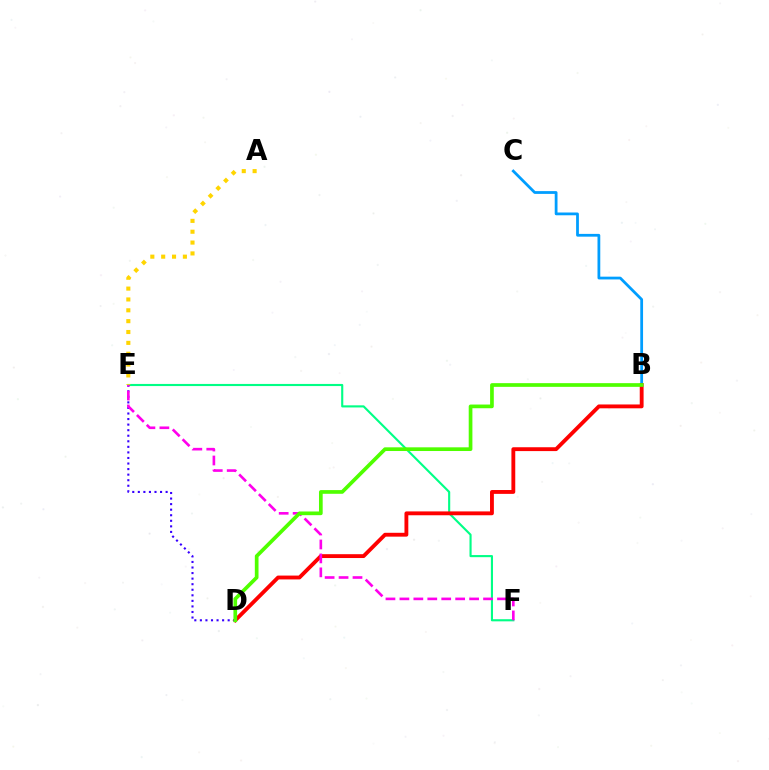{('B', 'C'): [{'color': '#009eff', 'line_style': 'solid', 'thickness': 2.0}], ('E', 'F'): [{'color': '#00ff86', 'line_style': 'solid', 'thickness': 1.53}, {'color': '#ff00ed', 'line_style': 'dashed', 'thickness': 1.89}], ('B', 'D'): [{'color': '#ff0000', 'line_style': 'solid', 'thickness': 2.77}, {'color': '#4fff00', 'line_style': 'solid', 'thickness': 2.66}], ('A', 'E'): [{'color': '#ffd500', 'line_style': 'dotted', 'thickness': 2.95}], ('D', 'E'): [{'color': '#3700ff', 'line_style': 'dotted', 'thickness': 1.51}]}